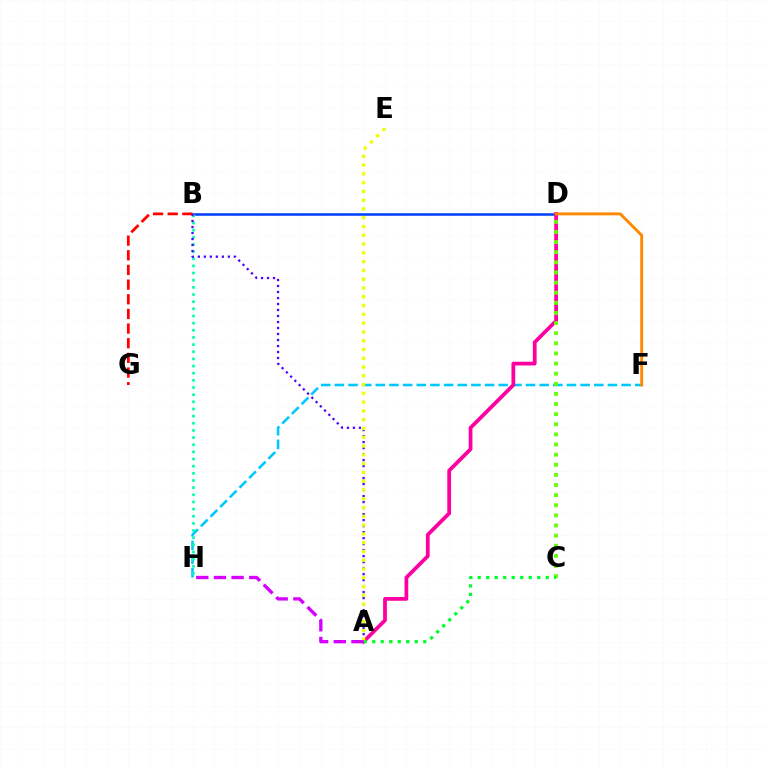{('B', 'D'): [{'color': '#003fff', 'line_style': 'solid', 'thickness': 1.83}], ('F', 'H'): [{'color': '#00c7ff', 'line_style': 'dashed', 'thickness': 1.85}], ('B', 'H'): [{'color': '#00ffaf', 'line_style': 'dotted', 'thickness': 1.94}], ('A', 'D'): [{'color': '#ff00a0', 'line_style': 'solid', 'thickness': 2.71}], ('D', 'F'): [{'color': '#ff8800', 'line_style': 'solid', 'thickness': 2.08}], ('A', 'B'): [{'color': '#4f00ff', 'line_style': 'dotted', 'thickness': 1.63}], ('B', 'G'): [{'color': '#ff0000', 'line_style': 'dashed', 'thickness': 1.99}], ('A', 'E'): [{'color': '#eeff00', 'line_style': 'dotted', 'thickness': 2.39}], ('C', 'D'): [{'color': '#66ff00', 'line_style': 'dotted', 'thickness': 2.75}], ('A', 'C'): [{'color': '#00ff27', 'line_style': 'dotted', 'thickness': 2.31}], ('A', 'H'): [{'color': '#d600ff', 'line_style': 'dashed', 'thickness': 2.4}]}